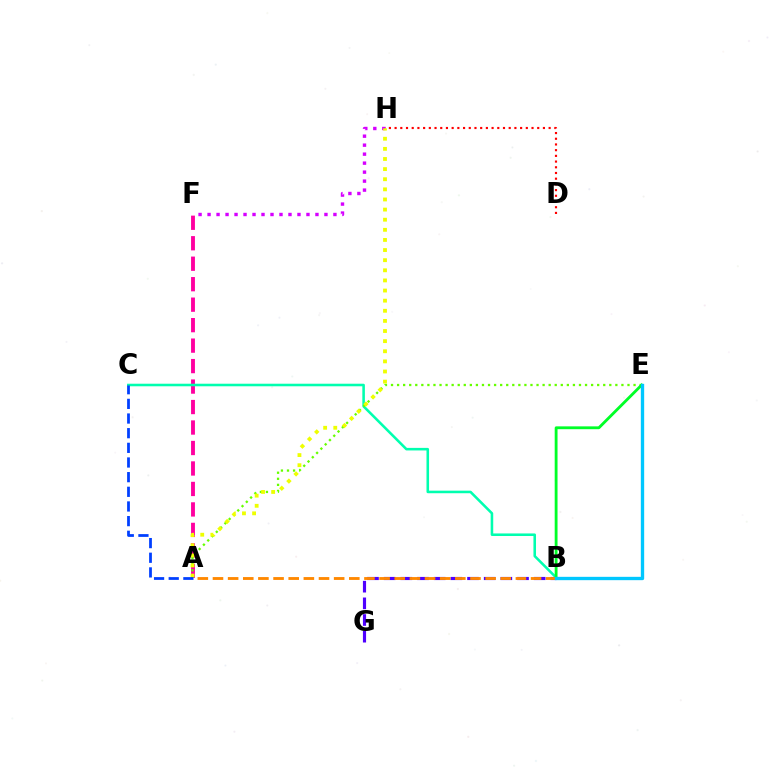{('F', 'H'): [{'color': '#d600ff', 'line_style': 'dotted', 'thickness': 2.44}], ('B', 'G'): [{'color': '#4f00ff', 'line_style': 'dashed', 'thickness': 2.26}], ('D', 'H'): [{'color': '#ff0000', 'line_style': 'dotted', 'thickness': 1.55}], ('A', 'F'): [{'color': '#ff00a0', 'line_style': 'dashed', 'thickness': 2.78}], ('B', 'C'): [{'color': '#00ffaf', 'line_style': 'solid', 'thickness': 1.84}], ('A', 'E'): [{'color': '#66ff00', 'line_style': 'dotted', 'thickness': 1.65}], ('A', 'H'): [{'color': '#eeff00', 'line_style': 'dotted', 'thickness': 2.75}], ('B', 'E'): [{'color': '#00ff27', 'line_style': 'solid', 'thickness': 2.04}, {'color': '#00c7ff', 'line_style': 'solid', 'thickness': 2.4}], ('A', 'B'): [{'color': '#ff8800', 'line_style': 'dashed', 'thickness': 2.06}], ('A', 'C'): [{'color': '#003fff', 'line_style': 'dashed', 'thickness': 1.99}]}